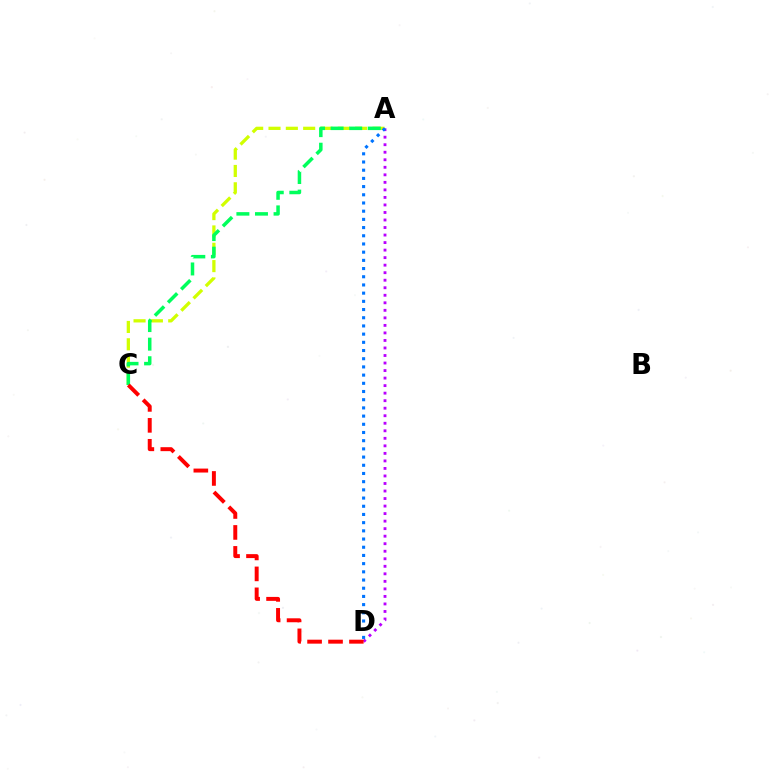{('A', 'C'): [{'color': '#d1ff00', 'line_style': 'dashed', 'thickness': 2.35}, {'color': '#00ff5c', 'line_style': 'dashed', 'thickness': 2.52}], ('A', 'D'): [{'color': '#b900ff', 'line_style': 'dotted', 'thickness': 2.05}, {'color': '#0074ff', 'line_style': 'dotted', 'thickness': 2.23}], ('C', 'D'): [{'color': '#ff0000', 'line_style': 'dashed', 'thickness': 2.85}]}